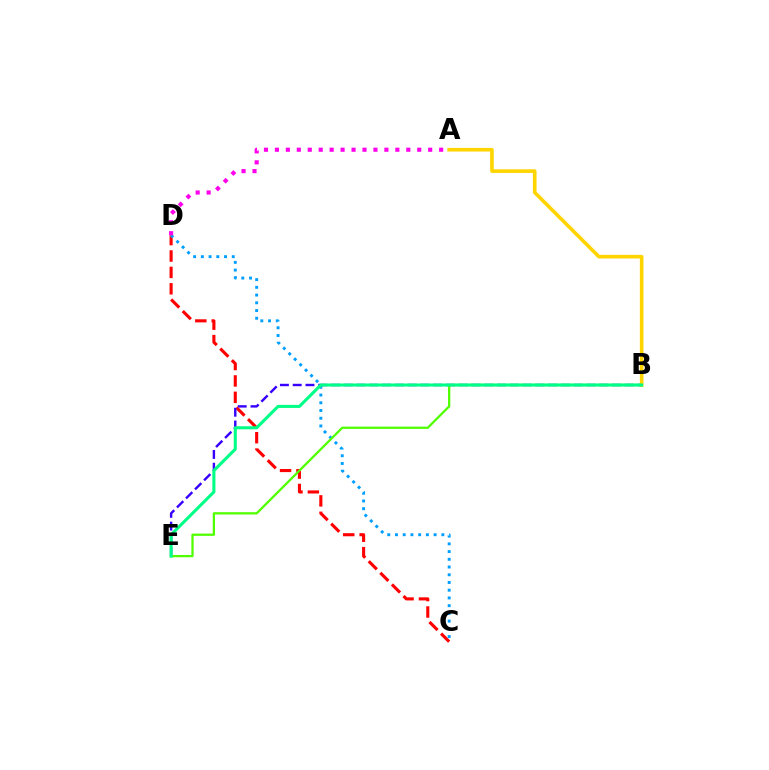{('C', 'D'): [{'color': '#ff0000', 'line_style': 'dashed', 'thickness': 2.23}, {'color': '#009eff', 'line_style': 'dotted', 'thickness': 2.1}], ('B', 'E'): [{'color': '#3700ff', 'line_style': 'dashed', 'thickness': 1.73}, {'color': '#4fff00', 'line_style': 'solid', 'thickness': 1.63}, {'color': '#00ff86', 'line_style': 'solid', 'thickness': 2.21}], ('A', 'B'): [{'color': '#ffd500', 'line_style': 'solid', 'thickness': 2.61}], ('A', 'D'): [{'color': '#ff00ed', 'line_style': 'dotted', 'thickness': 2.97}]}